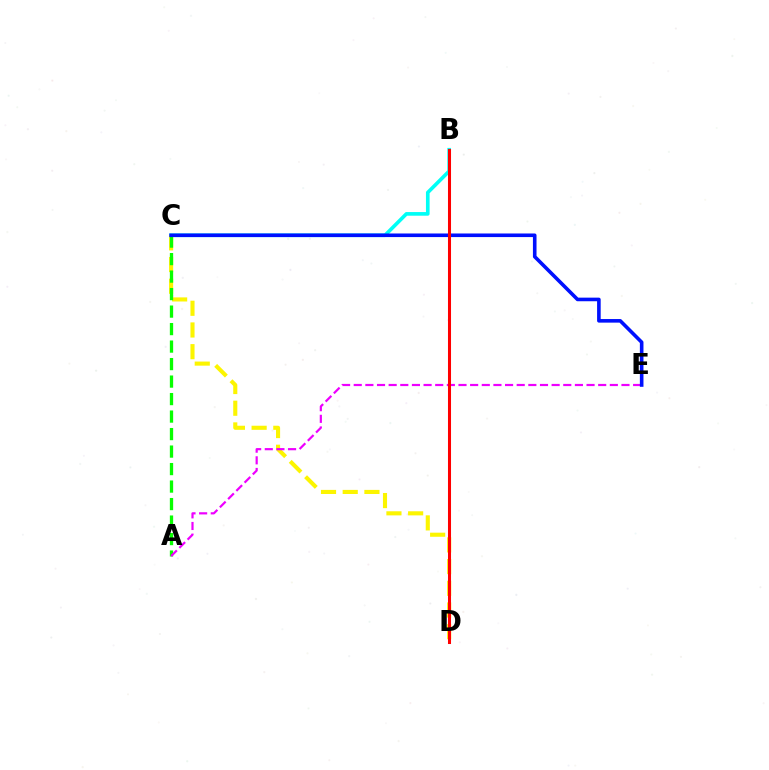{('B', 'C'): [{'color': '#00fff6', 'line_style': 'solid', 'thickness': 2.63}], ('C', 'D'): [{'color': '#fcf500', 'line_style': 'dashed', 'thickness': 2.95}], ('A', 'C'): [{'color': '#08ff00', 'line_style': 'dashed', 'thickness': 2.38}], ('A', 'E'): [{'color': '#ee00ff', 'line_style': 'dashed', 'thickness': 1.58}], ('C', 'E'): [{'color': '#0010ff', 'line_style': 'solid', 'thickness': 2.59}], ('B', 'D'): [{'color': '#ff0000', 'line_style': 'solid', 'thickness': 2.19}]}